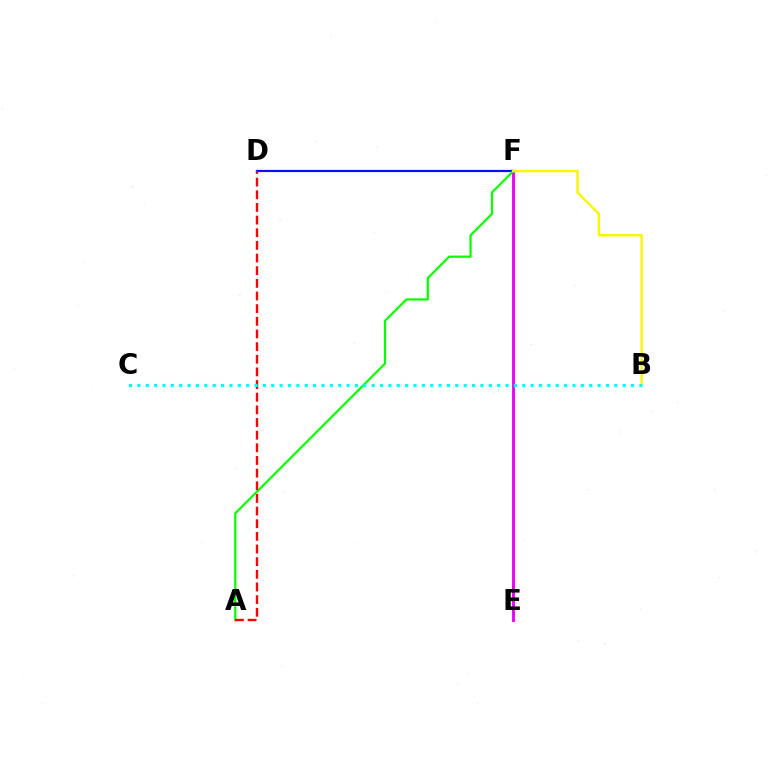{('E', 'F'): [{'color': '#ee00ff', 'line_style': 'solid', 'thickness': 2.08}], ('D', 'F'): [{'color': '#0010ff', 'line_style': 'solid', 'thickness': 1.59}], ('A', 'F'): [{'color': '#08ff00', 'line_style': 'solid', 'thickness': 1.61}], ('B', 'F'): [{'color': '#fcf500', 'line_style': 'solid', 'thickness': 1.72}], ('A', 'D'): [{'color': '#ff0000', 'line_style': 'dashed', 'thickness': 1.72}], ('B', 'C'): [{'color': '#00fff6', 'line_style': 'dotted', 'thickness': 2.27}]}